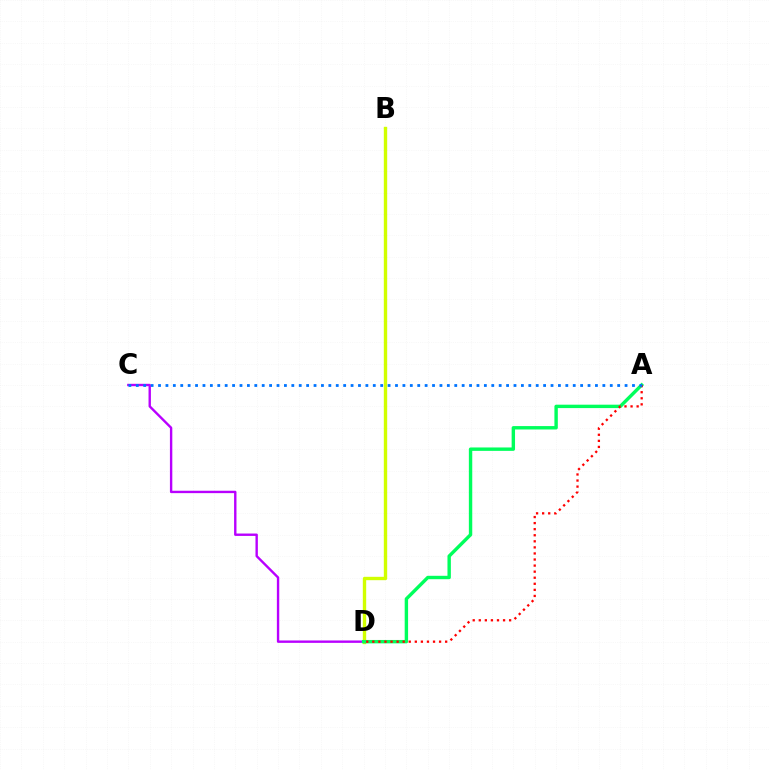{('C', 'D'): [{'color': '#b900ff', 'line_style': 'solid', 'thickness': 1.72}], ('B', 'D'): [{'color': '#d1ff00', 'line_style': 'solid', 'thickness': 2.42}], ('A', 'D'): [{'color': '#00ff5c', 'line_style': 'solid', 'thickness': 2.45}, {'color': '#ff0000', 'line_style': 'dotted', 'thickness': 1.65}], ('A', 'C'): [{'color': '#0074ff', 'line_style': 'dotted', 'thickness': 2.01}]}